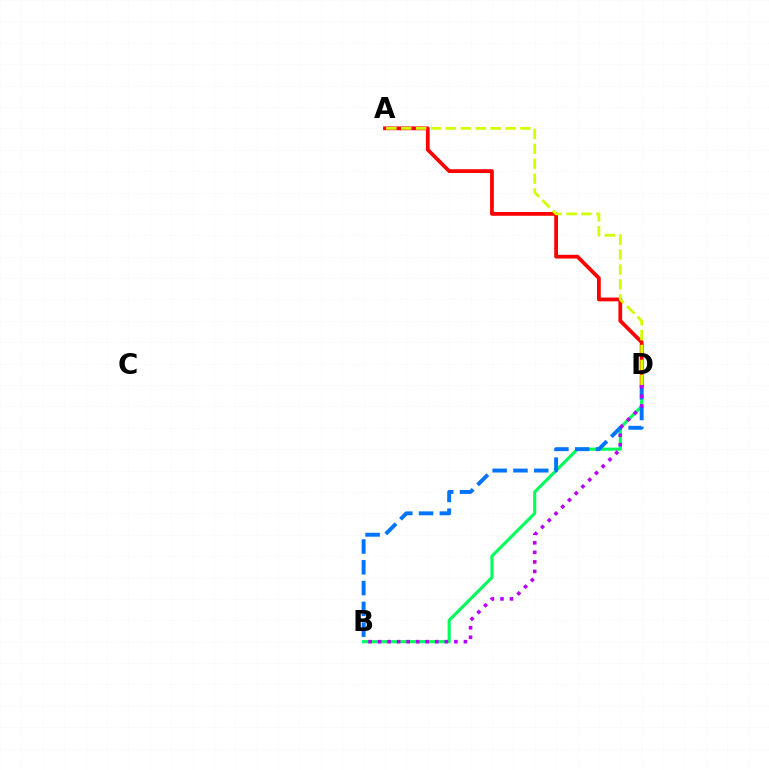{('B', 'D'): [{'color': '#00ff5c', 'line_style': 'solid', 'thickness': 2.25}, {'color': '#0074ff', 'line_style': 'dashed', 'thickness': 2.82}, {'color': '#b900ff', 'line_style': 'dotted', 'thickness': 2.59}], ('A', 'D'): [{'color': '#ff0000', 'line_style': 'solid', 'thickness': 2.71}, {'color': '#d1ff00', 'line_style': 'dashed', 'thickness': 2.02}]}